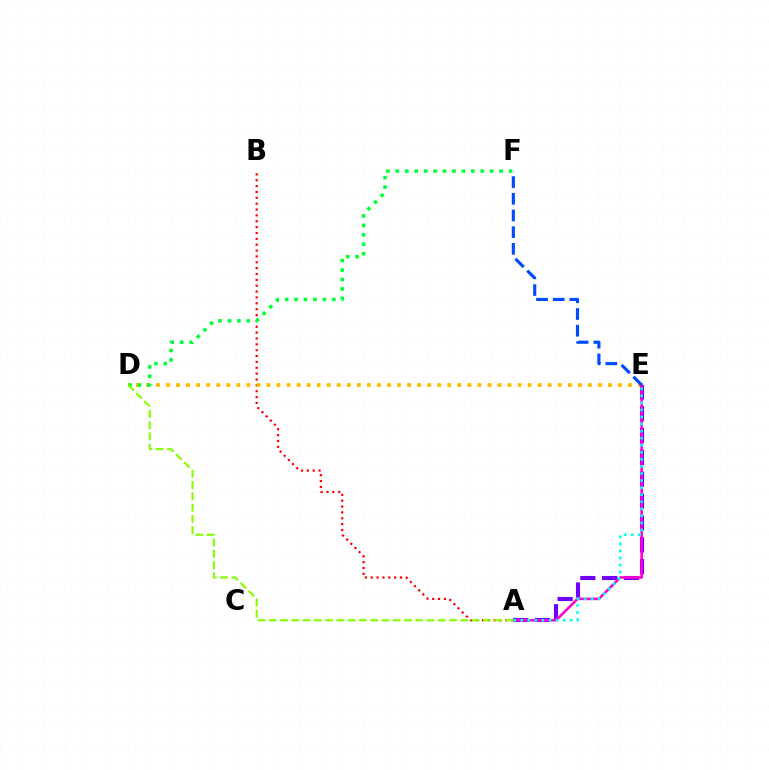{('A', 'B'): [{'color': '#ff0000', 'line_style': 'dotted', 'thickness': 1.59}], ('D', 'E'): [{'color': '#ffbd00', 'line_style': 'dotted', 'thickness': 2.73}], ('A', 'E'): [{'color': '#7200ff', 'line_style': 'dashed', 'thickness': 2.97}, {'color': '#ff00cf', 'line_style': 'solid', 'thickness': 1.85}, {'color': '#00fff6', 'line_style': 'dotted', 'thickness': 1.92}], ('D', 'F'): [{'color': '#00ff39', 'line_style': 'dotted', 'thickness': 2.56}], ('E', 'F'): [{'color': '#004bff', 'line_style': 'dashed', 'thickness': 2.27}], ('A', 'D'): [{'color': '#84ff00', 'line_style': 'dashed', 'thickness': 1.53}]}